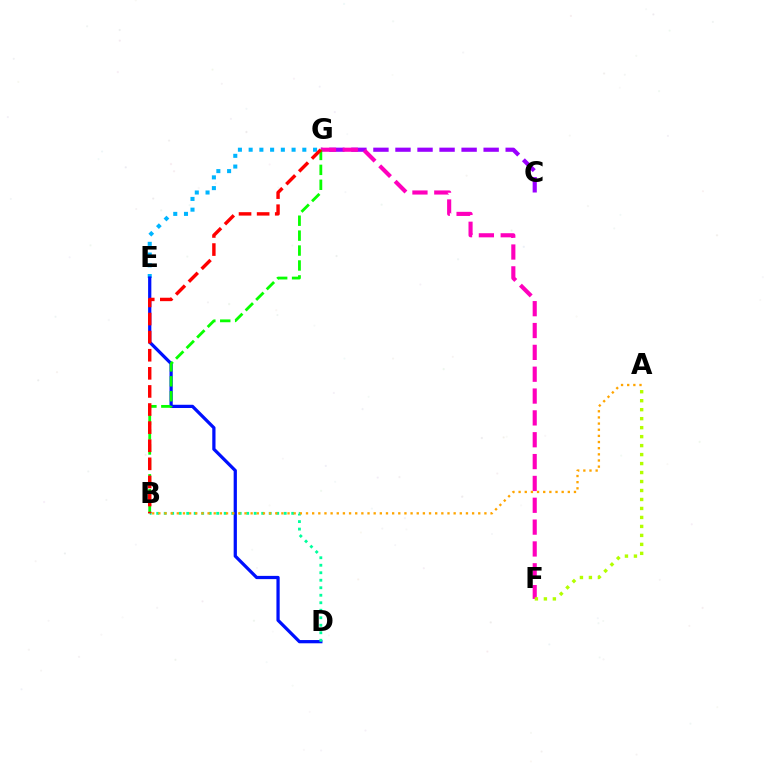{('E', 'G'): [{'color': '#00b5ff', 'line_style': 'dotted', 'thickness': 2.92}], ('C', 'G'): [{'color': '#9b00ff', 'line_style': 'dashed', 'thickness': 2.99}], ('D', 'E'): [{'color': '#0010ff', 'line_style': 'solid', 'thickness': 2.33}], ('F', 'G'): [{'color': '#ff00bd', 'line_style': 'dashed', 'thickness': 2.97}], ('B', 'D'): [{'color': '#00ff9d', 'line_style': 'dotted', 'thickness': 2.04}], ('B', 'G'): [{'color': '#08ff00', 'line_style': 'dashed', 'thickness': 2.03}, {'color': '#ff0000', 'line_style': 'dashed', 'thickness': 2.46}], ('A', 'F'): [{'color': '#b3ff00', 'line_style': 'dotted', 'thickness': 2.44}], ('A', 'B'): [{'color': '#ffa500', 'line_style': 'dotted', 'thickness': 1.67}]}